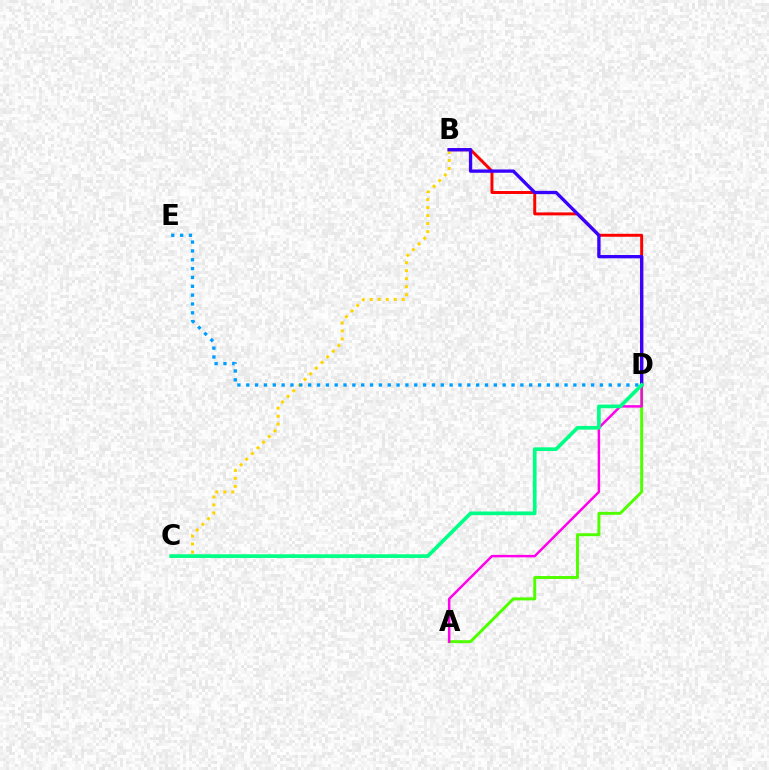{('A', 'D'): [{'color': '#4fff00', 'line_style': 'solid', 'thickness': 2.12}, {'color': '#ff00ed', 'line_style': 'solid', 'thickness': 1.78}], ('B', 'D'): [{'color': '#ff0000', 'line_style': 'solid', 'thickness': 2.13}, {'color': '#3700ff', 'line_style': 'solid', 'thickness': 2.38}], ('B', 'C'): [{'color': '#ffd500', 'line_style': 'dotted', 'thickness': 2.17}], ('D', 'E'): [{'color': '#009eff', 'line_style': 'dotted', 'thickness': 2.4}], ('C', 'D'): [{'color': '#00ff86', 'line_style': 'solid', 'thickness': 2.65}]}